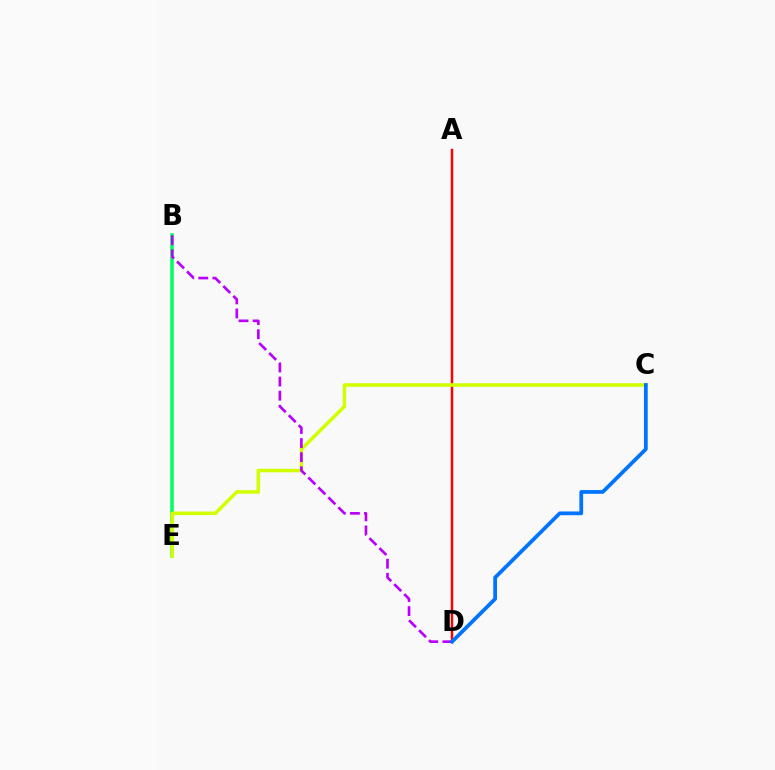{('B', 'E'): [{'color': '#00ff5c', 'line_style': 'solid', 'thickness': 2.56}], ('A', 'D'): [{'color': '#ff0000', 'line_style': 'solid', 'thickness': 1.75}], ('C', 'E'): [{'color': '#d1ff00', 'line_style': 'solid', 'thickness': 2.55}], ('B', 'D'): [{'color': '#b900ff', 'line_style': 'dashed', 'thickness': 1.91}], ('C', 'D'): [{'color': '#0074ff', 'line_style': 'solid', 'thickness': 2.7}]}